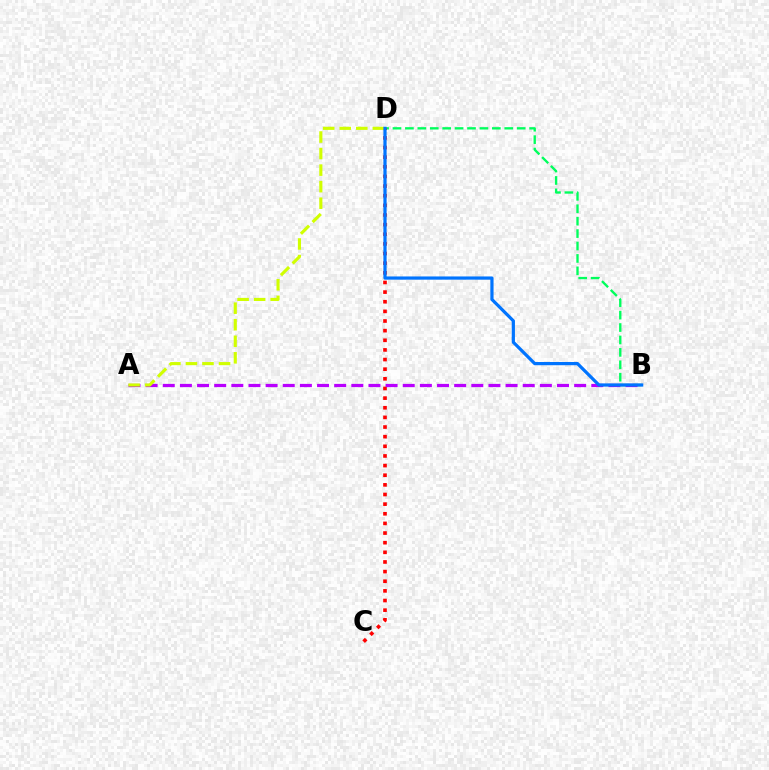{('B', 'D'): [{'color': '#00ff5c', 'line_style': 'dashed', 'thickness': 1.69}, {'color': '#0074ff', 'line_style': 'solid', 'thickness': 2.32}], ('C', 'D'): [{'color': '#ff0000', 'line_style': 'dotted', 'thickness': 2.62}], ('A', 'B'): [{'color': '#b900ff', 'line_style': 'dashed', 'thickness': 2.33}], ('A', 'D'): [{'color': '#d1ff00', 'line_style': 'dashed', 'thickness': 2.25}]}